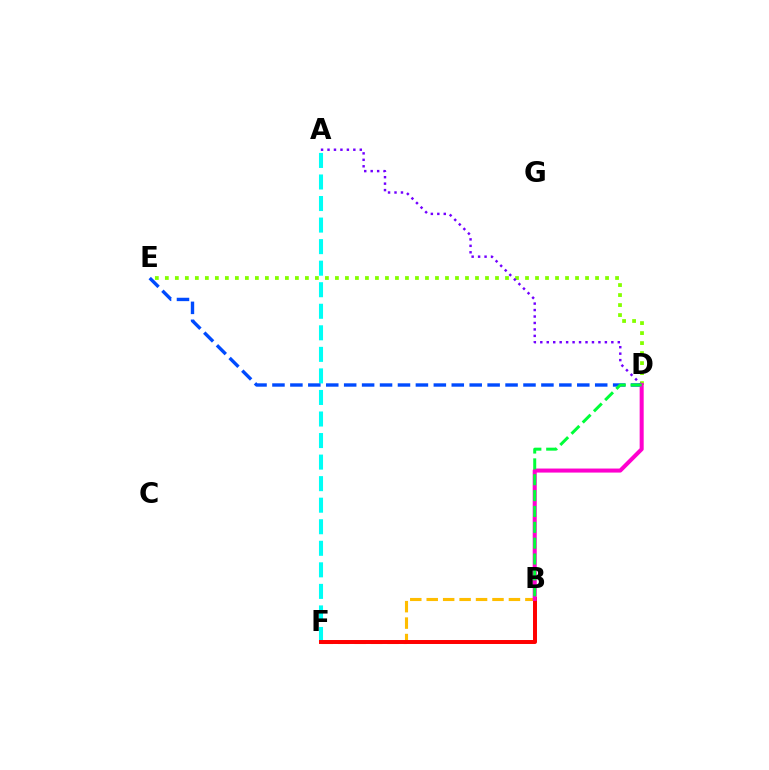{('A', 'F'): [{'color': '#00fff6', 'line_style': 'dashed', 'thickness': 2.93}], ('D', 'E'): [{'color': '#84ff00', 'line_style': 'dotted', 'thickness': 2.72}, {'color': '#004bff', 'line_style': 'dashed', 'thickness': 2.44}], ('B', 'F'): [{'color': '#ffbd00', 'line_style': 'dashed', 'thickness': 2.23}, {'color': '#ff0000', 'line_style': 'solid', 'thickness': 2.86}], ('A', 'D'): [{'color': '#7200ff', 'line_style': 'dotted', 'thickness': 1.75}], ('B', 'D'): [{'color': '#ff00cf', 'line_style': 'solid', 'thickness': 2.91}, {'color': '#00ff39', 'line_style': 'dashed', 'thickness': 2.15}]}